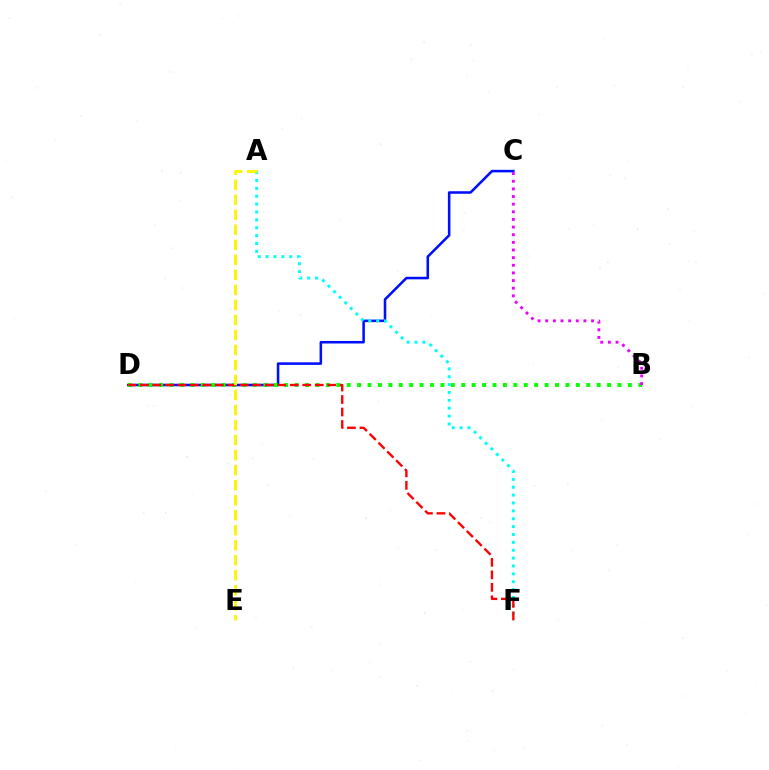{('C', 'D'): [{'color': '#0010ff', 'line_style': 'solid', 'thickness': 1.84}], ('A', 'F'): [{'color': '#00fff6', 'line_style': 'dotted', 'thickness': 2.14}], ('B', 'D'): [{'color': '#08ff00', 'line_style': 'dotted', 'thickness': 2.83}], ('D', 'F'): [{'color': '#ff0000', 'line_style': 'dashed', 'thickness': 1.7}], ('B', 'C'): [{'color': '#ee00ff', 'line_style': 'dotted', 'thickness': 2.08}], ('A', 'E'): [{'color': '#fcf500', 'line_style': 'dashed', 'thickness': 2.04}]}